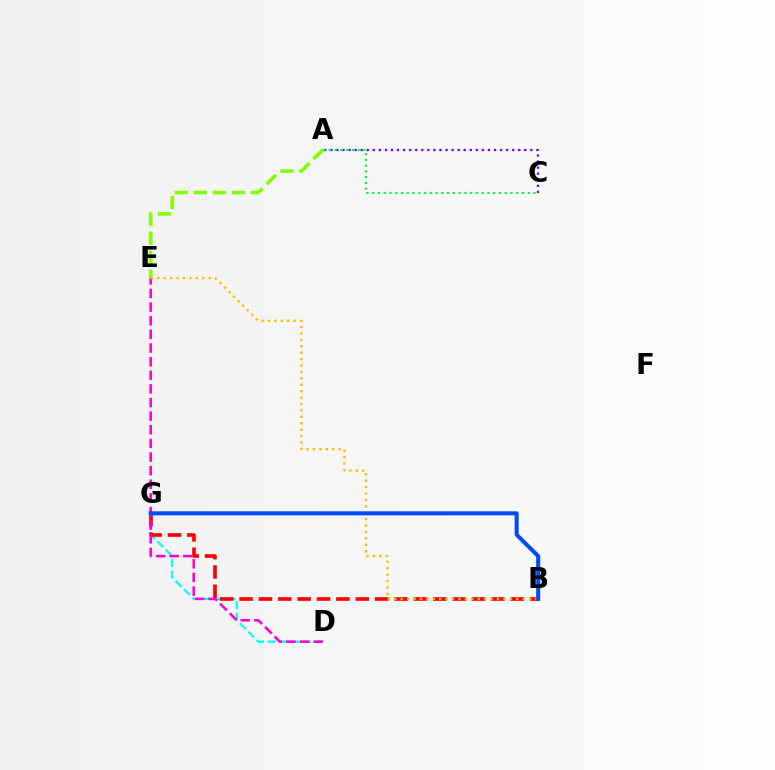{('D', 'G'): [{'color': '#00fff6', 'line_style': 'dashed', 'thickness': 1.6}], ('A', 'E'): [{'color': '#84ff00', 'line_style': 'dashed', 'thickness': 2.59}], ('B', 'G'): [{'color': '#ff0000', 'line_style': 'dashed', 'thickness': 2.63}, {'color': '#004bff', 'line_style': 'solid', 'thickness': 2.91}], ('D', 'E'): [{'color': '#ff00cf', 'line_style': 'dashed', 'thickness': 1.85}], ('B', 'E'): [{'color': '#ffbd00', 'line_style': 'dotted', 'thickness': 1.74}], ('A', 'C'): [{'color': '#7200ff', 'line_style': 'dotted', 'thickness': 1.65}, {'color': '#00ff39', 'line_style': 'dotted', 'thickness': 1.56}]}